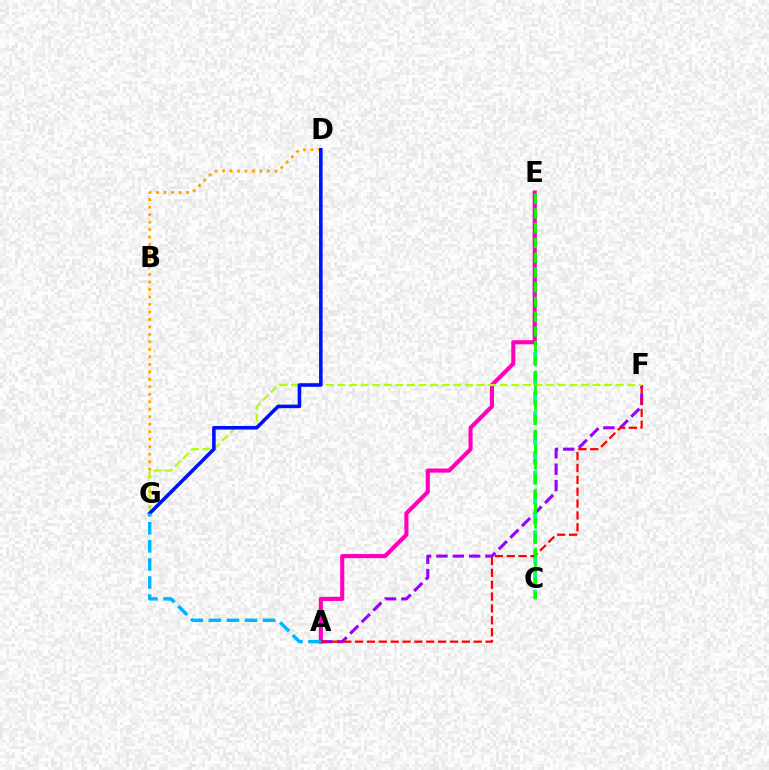{('A', 'F'): [{'color': '#9b00ff', 'line_style': 'dashed', 'thickness': 2.22}, {'color': '#ff0000', 'line_style': 'dashed', 'thickness': 1.61}], ('D', 'G'): [{'color': '#ffa500', 'line_style': 'dotted', 'thickness': 2.03}, {'color': '#0010ff', 'line_style': 'solid', 'thickness': 2.57}], ('C', 'E'): [{'color': '#00ff9d', 'line_style': 'dashed', 'thickness': 2.69}, {'color': '#08ff00', 'line_style': 'dashed', 'thickness': 2.01}], ('A', 'E'): [{'color': '#ff00bd', 'line_style': 'solid', 'thickness': 2.96}], ('F', 'G'): [{'color': '#b3ff00', 'line_style': 'dashed', 'thickness': 1.58}], ('A', 'G'): [{'color': '#00b5ff', 'line_style': 'dashed', 'thickness': 2.46}]}